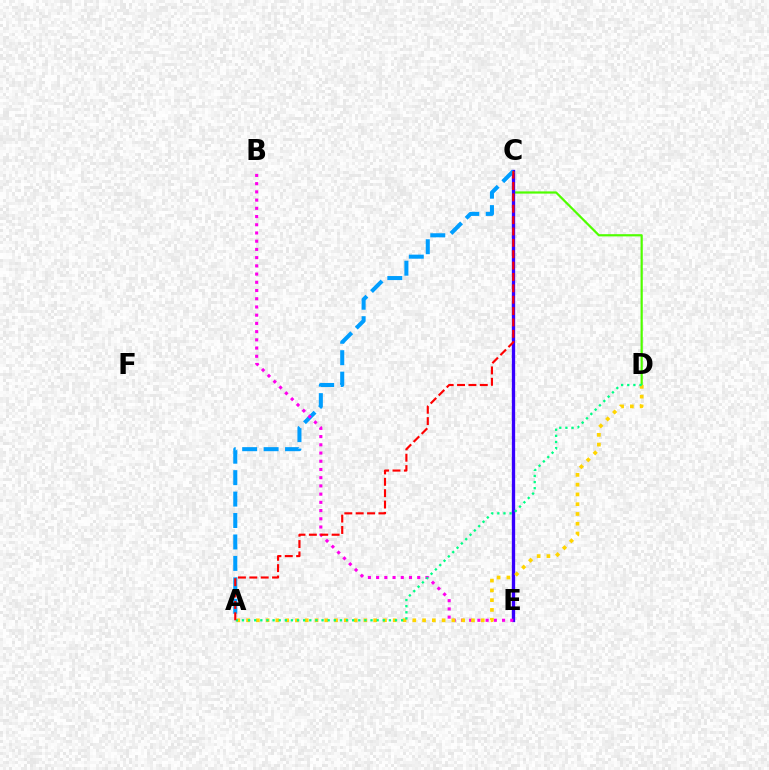{('C', 'D'): [{'color': '#4fff00', 'line_style': 'solid', 'thickness': 1.59}], ('C', 'E'): [{'color': '#3700ff', 'line_style': 'solid', 'thickness': 2.38}], ('A', 'C'): [{'color': '#009eff', 'line_style': 'dashed', 'thickness': 2.91}, {'color': '#ff0000', 'line_style': 'dashed', 'thickness': 1.54}], ('B', 'E'): [{'color': '#ff00ed', 'line_style': 'dotted', 'thickness': 2.23}], ('A', 'D'): [{'color': '#ffd500', 'line_style': 'dotted', 'thickness': 2.66}, {'color': '#00ff86', 'line_style': 'dotted', 'thickness': 1.66}]}